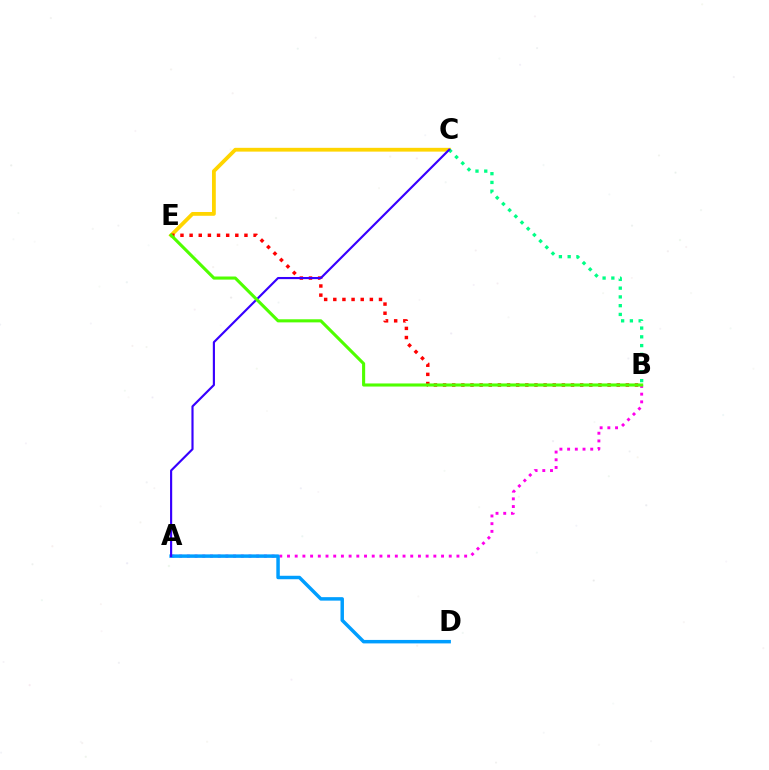{('C', 'E'): [{'color': '#ffd500', 'line_style': 'solid', 'thickness': 2.73}], ('B', 'E'): [{'color': '#ff0000', 'line_style': 'dotted', 'thickness': 2.48}, {'color': '#4fff00', 'line_style': 'solid', 'thickness': 2.23}], ('A', 'B'): [{'color': '#ff00ed', 'line_style': 'dotted', 'thickness': 2.09}], ('A', 'D'): [{'color': '#009eff', 'line_style': 'solid', 'thickness': 2.5}], ('B', 'C'): [{'color': '#00ff86', 'line_style': 'dotted', 'thickness': 2.38}], ('A', 'C'): [{'color': '#3700ff', 'line_style': 'solid', 'thickness': 1.55}]}